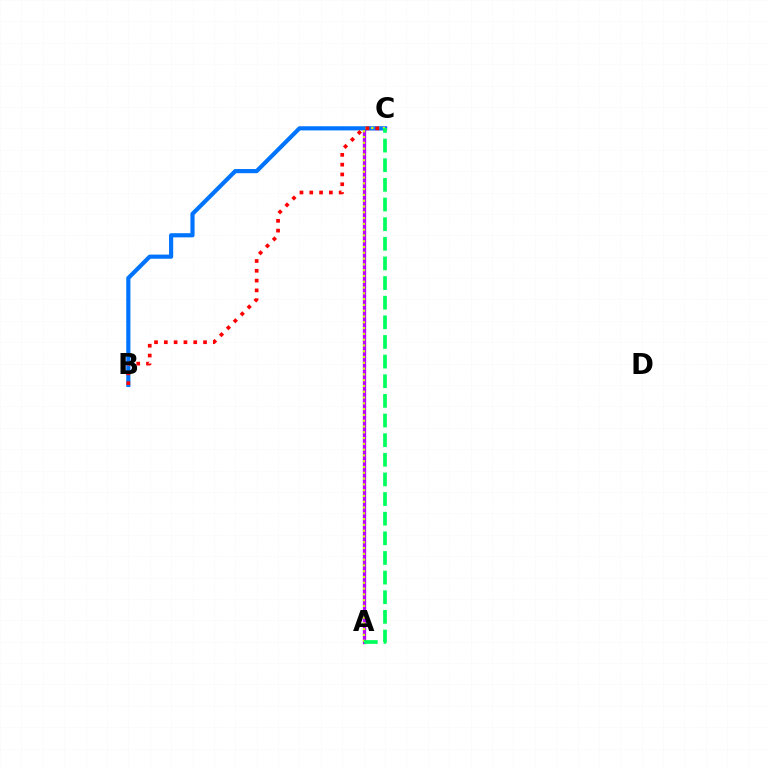{('A', 'C'): [{'color': '#b900ff', 'line_style': 'solid', 'thickness': 2.38}, {'color': '#d1ff00', 'line_style': 'dotted', 'thickness': 1.57}, {'color': '#00ff5c', 'line_style': 'dashed', 'thickness': 2.67}], ('B', 'C'): [{'color': '#0074ff', 'line_style': 'solid', 'thickness': 3.0}, {'color': '#ff0000', 'line_style': 'dotted', 'thickness': 2.66}]}